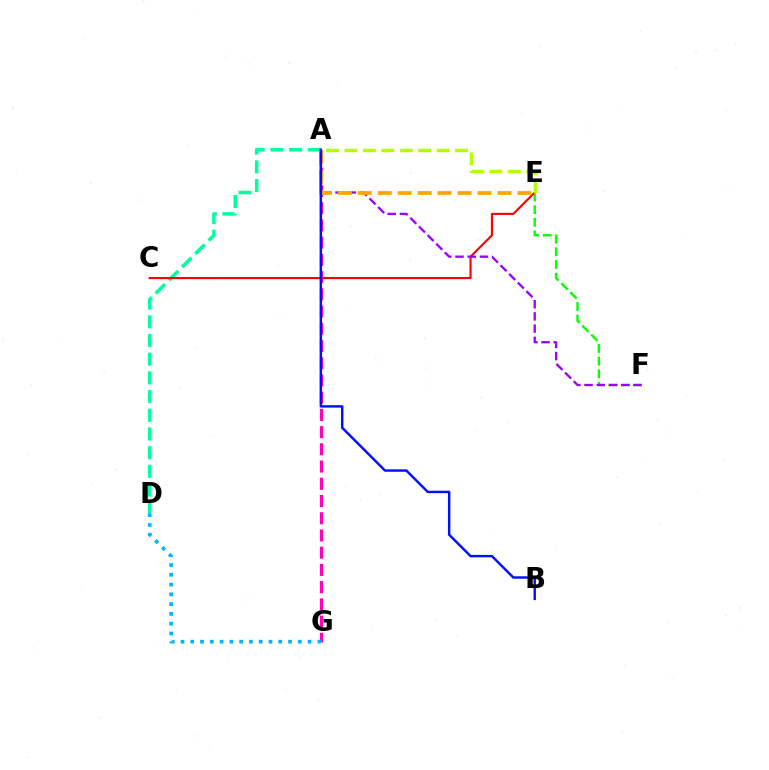{('A', 'D'): [{'color': '#00ff9d', 'line_style': 'dashed', 'thickness': 2.54}], ('E', 'F'): [{'color': '#08ff00', 'line_style': 'dashed', 'thickness': 1.73}], ('C', 'E'): [{'color': '#ff0000', 'line_style': 'solid', 'thickness': 1.53}], ('A', 'F'): [{'color': '#9b00ff', 'line_style': 'dashed', 'thickness': 1.66}], ('A', 'G'): [{'color': '#ff00bd', 'line_style': 'dashed', 'thickness': 2.34}], ('D', 'G'): [{'color': '#00b5ff', 'line_style': 'dotted', 'thickness': 2.66}], ('A', 'E'): [{'color': '#ffa500', 'line_style': 'dashed', 'thickness': 2.71}, {'color': '#b3ff00', 'line_style': 'dashed', 'thickness': 2.5}], ('A', 'B'): [{'color': '#0010ff', 'line_style': 'solid', 'thickness': 1.75}]}